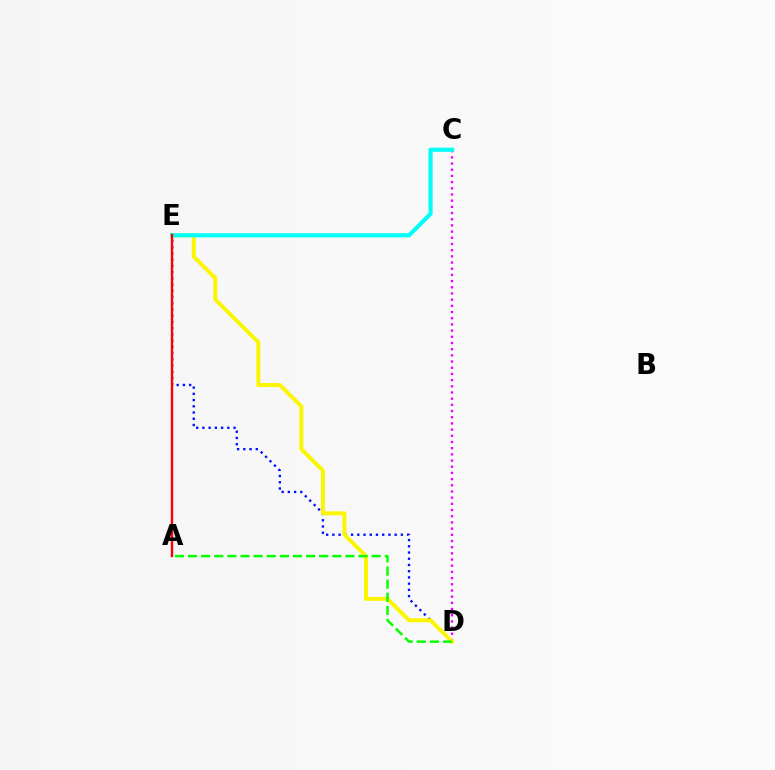{('D', 'E'): [{'color': '#0010ff', 'line_style': 'dotted', 'thickness': 1.69}, {'color': '#fcf500', 'line_style': 'solid', 'thickness': 2.84}], ('C', 'D'): [{'color': '#ee00ff', 'line_style': 'dotted', 'thickness': 1.68}], ('A', 'D'): [{'color': '#08ff00', 'line_style': 'dashed', 'thickness': 1.78}], ('C', 'E'): [{'color': '#00fff6', 'line_style': 'solid', 'thickness': 2.99}], ('A', 'E'): [{'color': '#ff0000', 'line_style': 'solid', 'thickness': 1.72}]}